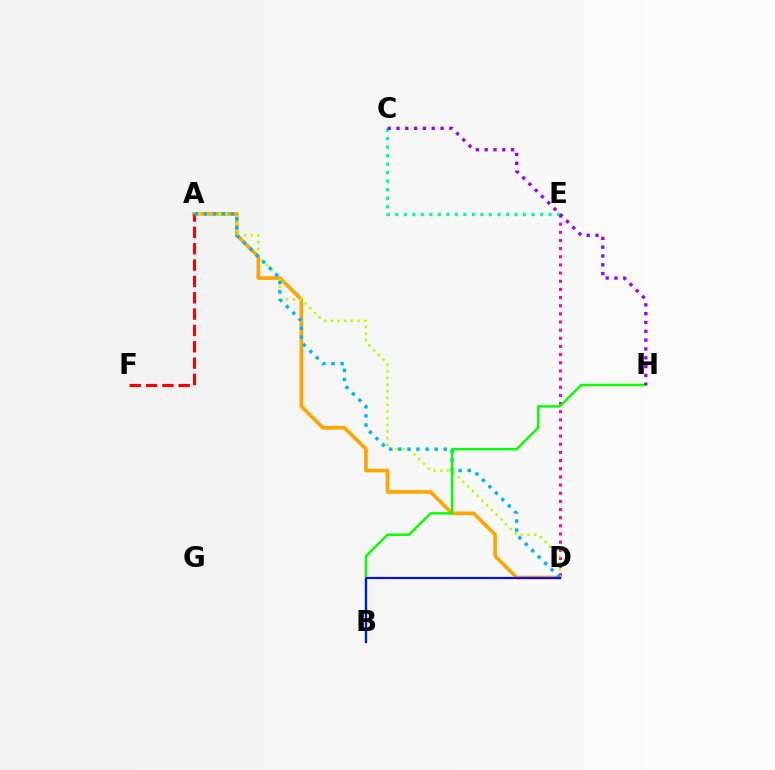{('D', 'E'): [{'color': '#ff00bd', 'line_style': 'dotted', 'thickness': 2.21}], ('A', 'D'): [{'color': '#ffa500', 'line_style': 'solid', 'thickness': 2.65}, {'color': '#b3ff00', 'line_style': 'dotted', 'thickness': 1.82}, {'color': '#00b5ff', 'line_style': 'dotted', 'thickness': 2.47}], ('A', 'F'): [{'color': '#ff0000', 'line_style': 'dashed', 'thickness': 2.22}], ('C', 'E'): [{'color': '#00ff9d', 'line_style': 'dotted', 'thickness': 2.31}], ('B', 'H'): [{'color': '#08ff00', 'line_style': 'solid', 'thickness': 1.77}], ('B', 'D'): [{'color': '#0010ff', 'line_style': 'solid', 'thickness': 1.58}], ('C', 'H'): [{'color': '#9b00ff', 'line_style': 'dotted', 'thickness': 2.4}]}